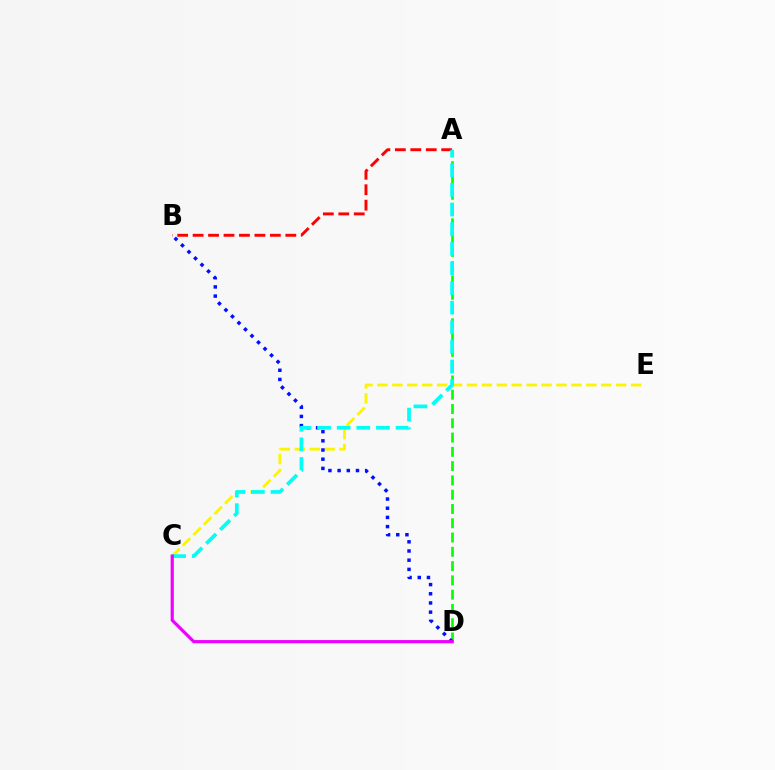{('A', 'D'): [{'color': '#08ff00', 'line_style': 'dashed', 'thickness': 1.94}], ('A', 'B'): [{'color': '#ff0000', 'line_style': 'dashed', 'thickness': 2.1}], ('C', 'E'): [{'color': '#fcf500', 'line_style': 'dashed', 'thickness': 2.03}], ('B', 'D'): [{'color': '#0010ff', 'line_style': 'dotted', 'thickness': 2.5}], ('A', 'C'): [{'color': '#00fff6', 'line_style': 'dashed', 'thickness': 2.67}], ('C', 'D'): [{'color': '#ee00ff', 'line_style': 'solid', 'thickness': 2.29}]}